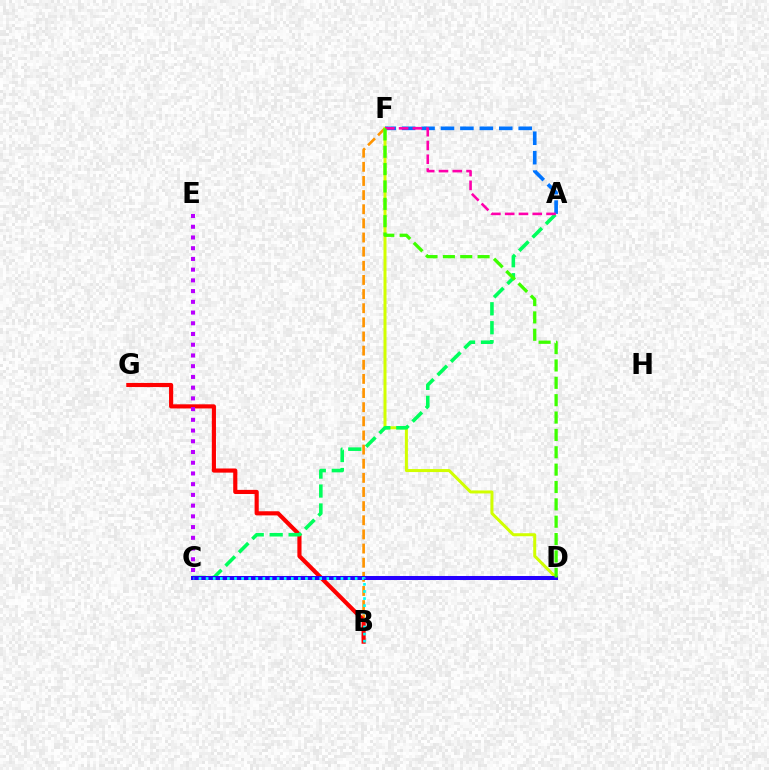{('B', 'F'): [{'color': '#ff9400', 'line_style': 'dashed', 'thickness': 1.92}], ('D', 'F'): [{'color': '#d1ff00', 'line_style': 'solid', 'thickness': 2.17}, {'color': '#3dff00', 'line_style': 'dashed', 'thickness': 2.36}], ('A', 'F'): [{'color': '#0074ff', 'line_style': 'dashed', 'thickness': 2.64}, {'color': '#ff00ac', 'line_style': 'dashed', 'thickness': 1.87}], ('B', 'G'): [{'color': '#ff0000', 'line_style': 'solid', 'thickness': 2.98}], ('C', 'E'): [{'color': '#b900ff', 'line_style': 'dotted', 'thickness': 2.91}], ('A', 'C'): [{'color': '#00ff5c', 'line_style': 'dashed', 'thickness': 2.57}], ('C', 'D'): [{'color': '#2500ff', 'line_style': 'solid', 'thickness': 2.89}], ('B', 'C'): [{'color': '#00fff6', 'line_style': 'dotted', 'thickness': 1.93}]}